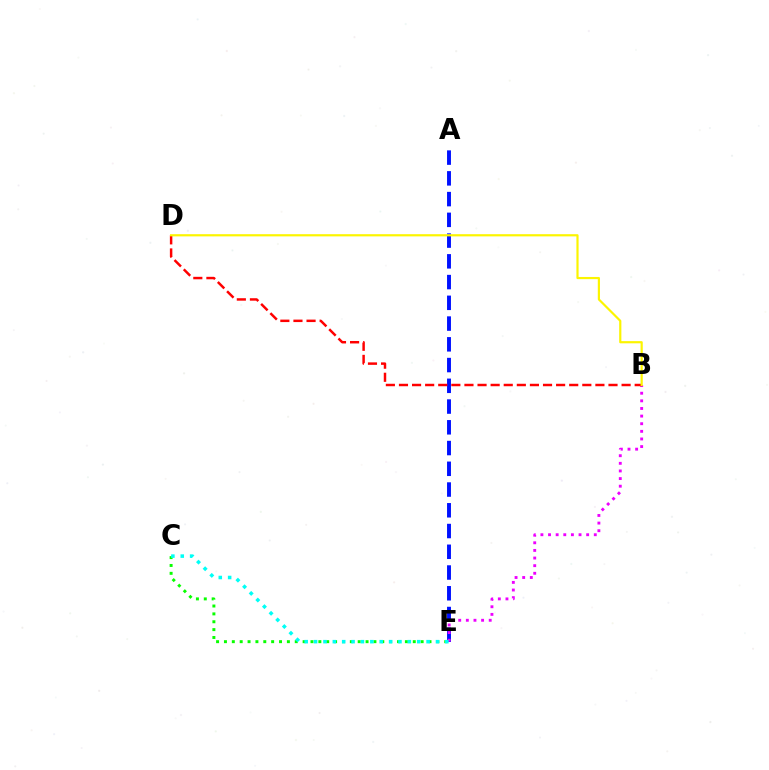{('A', 'E'): [{'color': '#0010ff', 'line_style': 'dashed', 'thickness': 2.82}], ('B', 'E'): [{'color': '#ee00ff', 'line_style': 'dotted', 'thickness': 2.07}], ('C', 'E'): [{'color': '#08ff00', 'line_style': 'dotted', 'thickness': 2.14}, {'color': '#00fff6', 'line_style': 'dotted', 'thickness': 2.55}], ('B', 'D'): [{'color': '#ff0000', 'line_style': 'dashed', 'thickness': 1.78}, {'color': '#fcf500', 'line_style': 'solid', 'thickness': 1.58}]}